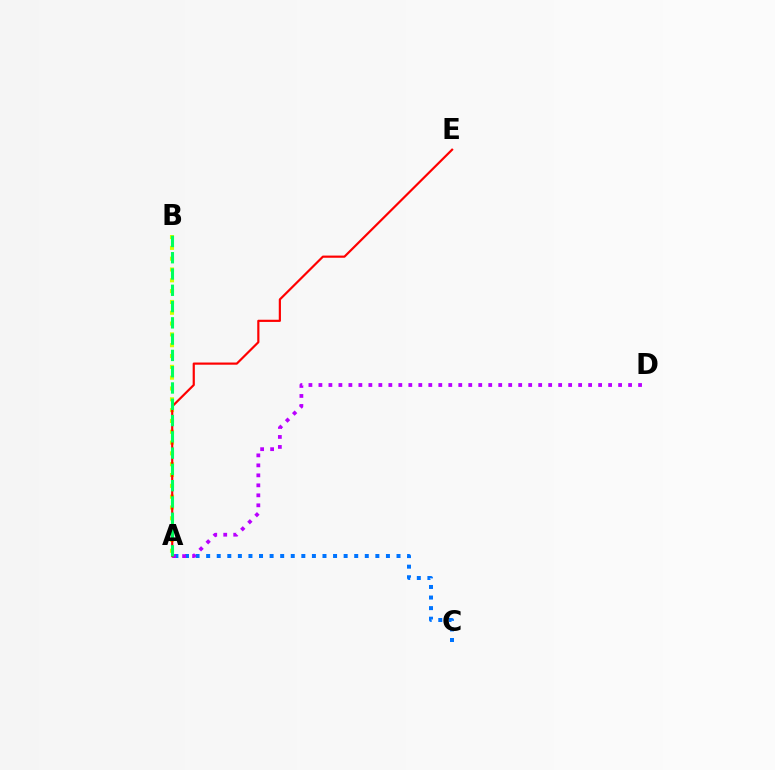{('A', 'C'): [{'color': '#0074ff', 'line_style': 'dotted', 'thickness': 2.87}], ('A', 'B'): [{'color': '#d1ff00', 'line_style': 'dotted', 'thickness': 2.94}, {'color': '#00ff5c', 'line_style': 'dashed', 'thickness': 2.21}], ('A', 'D'): [{'color': '#b900ff', 'line_style': 'dotted', 'thickness': 2.71}], ('A', 'E'): [{'color': '#ff0000', 'line_style': 'solid', 'thickness': 1.57}]}